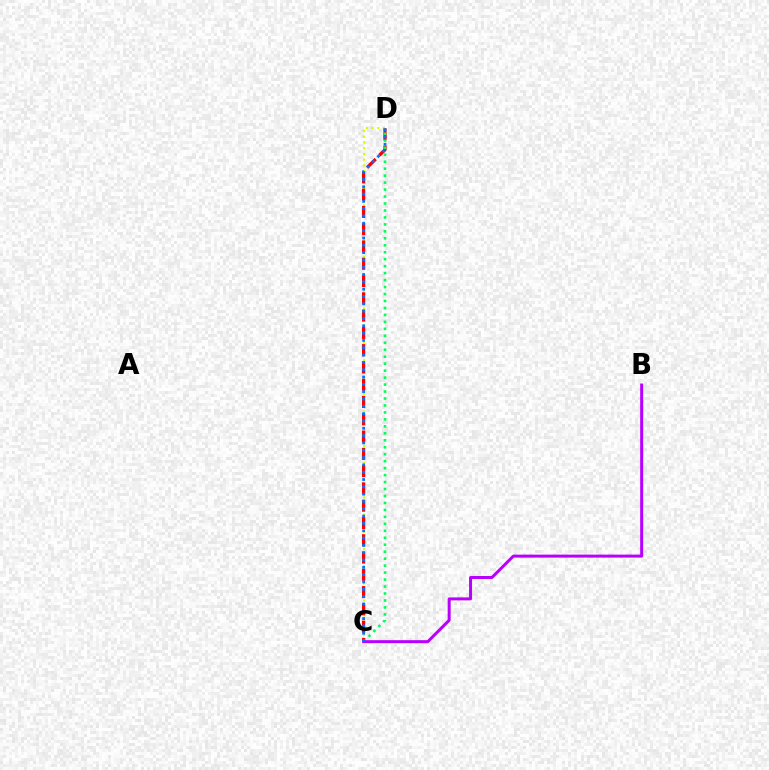{('C', 'D'): [{'color': '#d1ff00', 'line_style': 'dotted', 'thickness': 1.56}, {'color': '#ff0000', 'line_style': 'dashed', 'thickness': 2.35}, {'color': '#00ff5c', 'line_style': 'dotted', 'thickness': 1.89}, {'color': '#0074ff', 'line_style': 'dotted', 'thickness': 1.99}], ('B', 'C'): [{'color': '#b900ff', 'line_style': 'solid', 'thickness': 2.15}]}